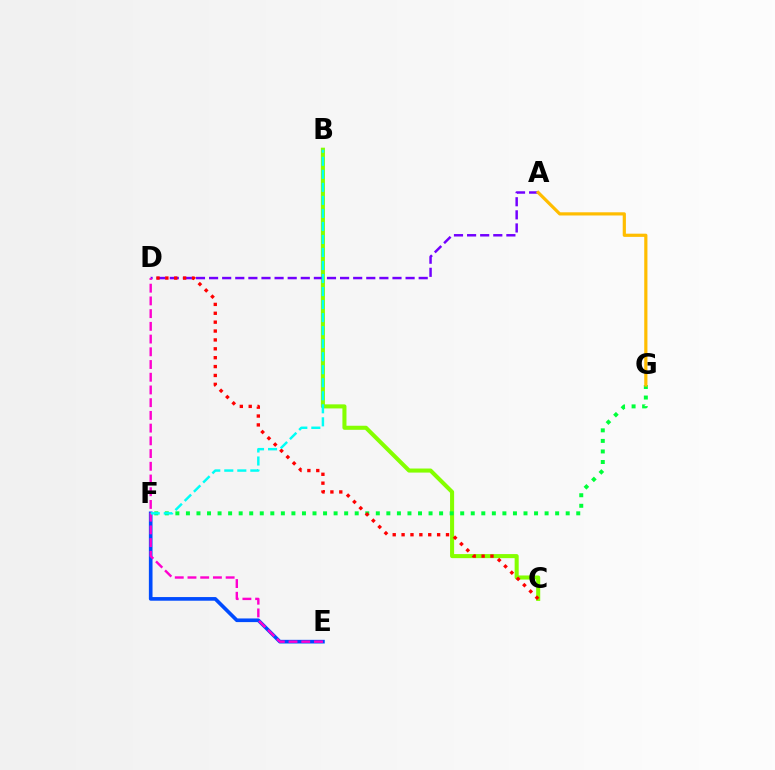{('E', 'F'): [{'color': '#004bff', 'line_style': 'solid', 'thickness': 2.63}], ('B', 'C'): [{'color': '#84ff00', 'line_style': 'solid', 'thickness': 2.92}], ('A', 'D'): [{'color': '#7200ff', 'line_style': 'dashed', 'thickness': 1.78}], ('F', 'G'): [{'color': '#00ff39', 'line_style': 'dotted', 'thickness': 2.87}], ('C', 'D'): [{'color': '#ff0000', 'line_style': 'dotted', 'thickness': 2.41}], ('D', 'E'): [{'color': '#ff00cf', 'line_style': 'dashed', 'thickness': 1.73}], ('A', 'G'): [{'color': '#ffbd00', 'line_style': 'solid', 'thickness': 2.3}], ('B', 'F'): [{'color': '#00fff6', 'line_style': 'dashed', 'thickness': 1.77}]}